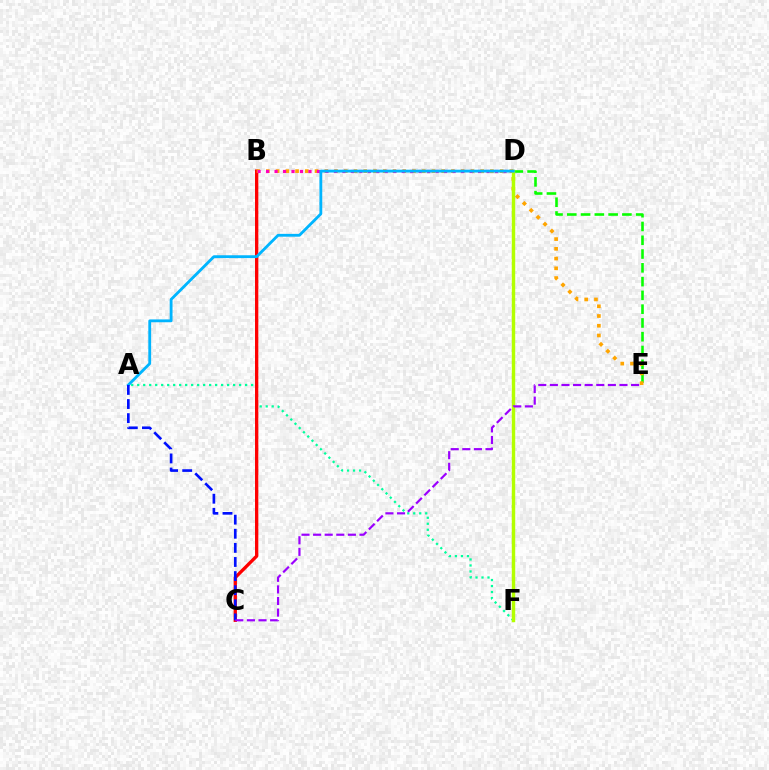{('A', 'F'): [{'color': '#00ff9d', 'line_style': 'dotted', 'thickness': 1.63}], ('B', 'C'): [{'color': '#ff0000', 'line_style': 'solid', 'thickness': 2.38}], ('D', 'E'): [{'color': '#08ff00', 'line_style': 'dashed', 'thickness': 1.87}], ('B', 'E'): [{'color': '#ffa500', 'line_style': 'dotted', 'thickness': 2.65}], ('B', 'D'): [{'color': '#ff00bd', 'line_style': 'dotted', 'thickness': 2.3}], ('D', 'F'): [{'color': '#b3ff00', 'line_style': 'solid', 'thickness': 2.46}], ('A', 'D'): [{'color': '#00b5ff', 'line_style': 'solid', 'thickness': 2.04}], ('A', 'C'): [{'color': '#0010ff', 'line_style': 'dashed', 'thickness': 1.92}], ('C', 'E'): [{'color': '#9b00ff', 'line_style': 'dashed', 'thickness': 1.58}]}